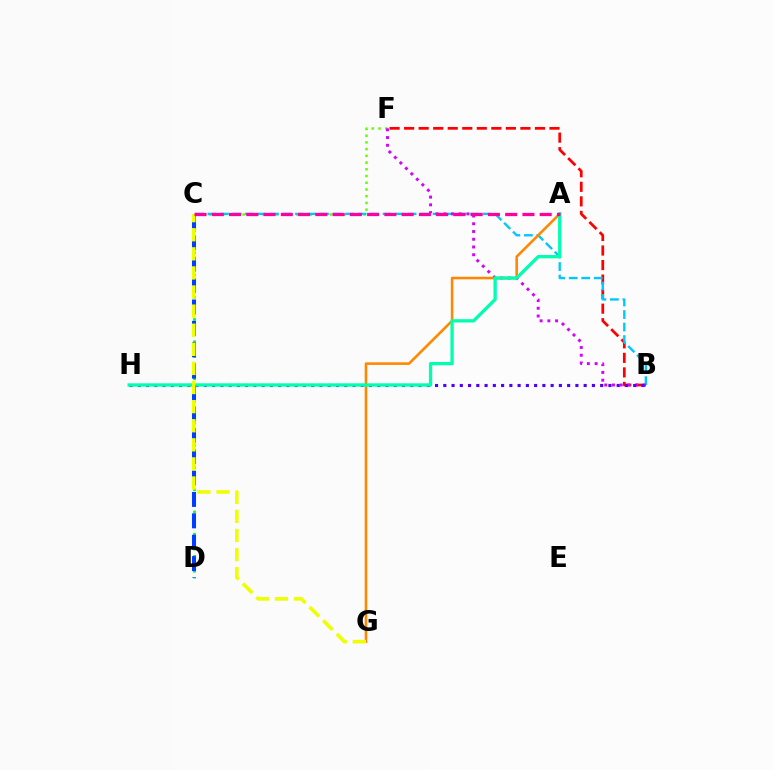{('B', 'F'): [{'color': '#ff0000', 'line_style': 'dashed', 'thickness': 1.97}, {'color': '#d600ff', 'line_style': 'dotted', 'thickness': 2.1}], ('C', 'F'): [{'color': '#66ff00', 'line_style': 'dotted', 'thickness': 1.83}], ('B', 'C'): [{'color': '#00c7ff', 'line_style': 'dashed', 'thickness': 1.7}], ('A', 'G'): [{'color': '#ff8800', 'line_style': 'solid', 'thickness': 1.86}], ('C', 'D'): [{'color': '#00ff27', 'line_style': 'dotted', 'thickness': 2.01}, {'color': '#003fff', 'line_style': 'dashed', 'thickness': 2.9}], ('B', 'H'): [{'color': '#4f00ff', 'line_style': 'dotted', 'thickness': 2.24}], ('A', 'H'): [{'color': '#00ffaf', 'line_style': 'solid', 'thickness': 2.38}], ('C', 'G'): [{'color': '#eeff00', 'line_style': 'dashed', 'thickness': 2.59}], ('A', 'C'): [{'color': '#ff00a0', 'line_style': 'dashed', 'thickness': 2.34}]}